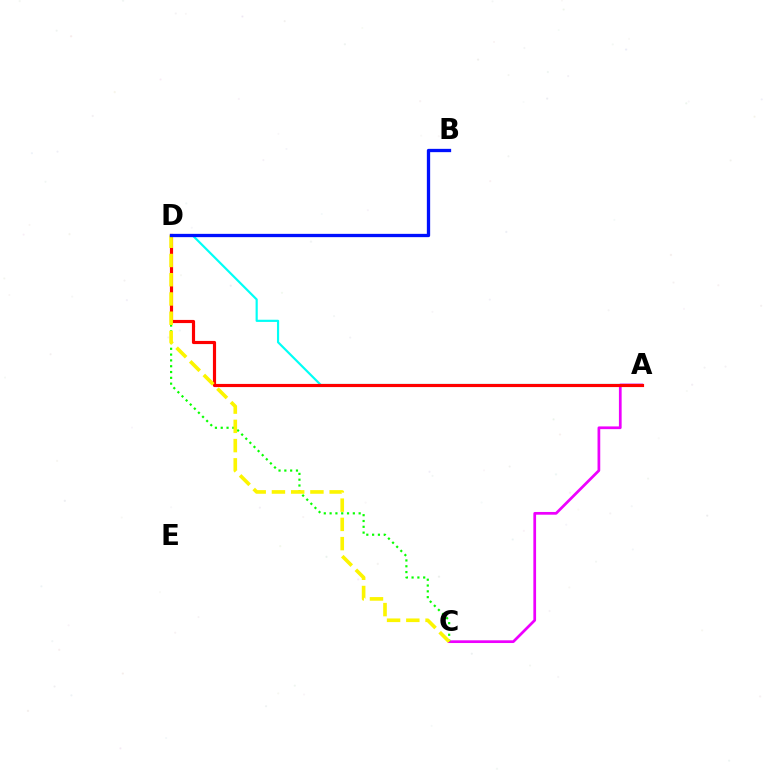{('A', 'D'): [{'color': '#00fff6', 'line_style': 'solid', 'thickness': 1.56}, {'color': '#ff0000', 'line_style': 'solid', 'thickness': 2.27}], ('A', 'C'): [{'color': '#ee00ff', 'line_style': 'solid', 'thickness': 1.96}], ('C', 'D'): [{'color': '#08ff00', 'line_style': 'dotted', 'thickness': 1.58}, {'color': '#fcf500', 'line_style': 'dashed', 'thickness': 2.61}], ('B', 'D'): [{'color': '#0010ff', 'line_style': 'solid', 'thickness': 2.38}]}